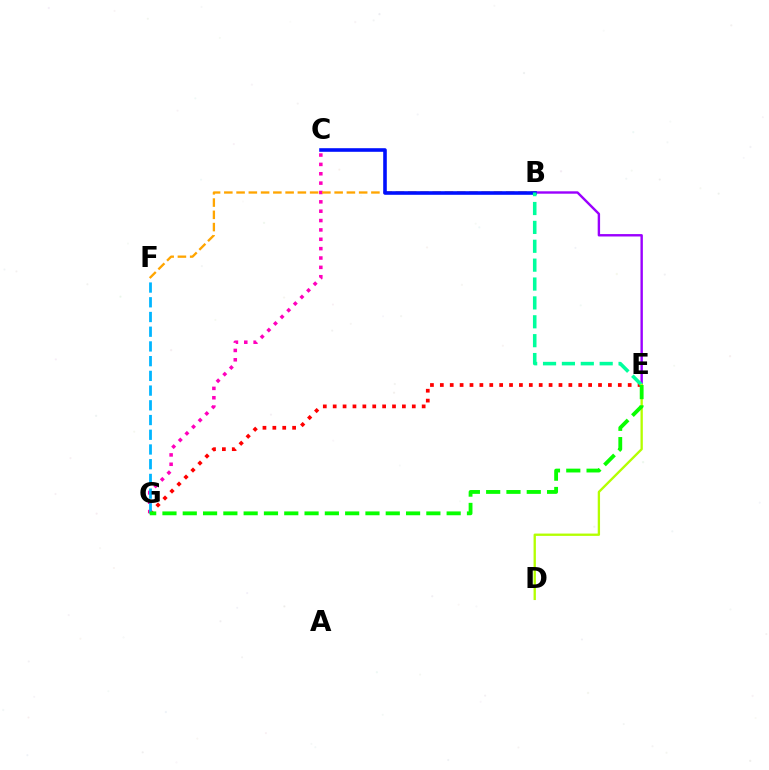{('C', 'G'): [{'color': '#ff00bd', 'line_style': 'dotted', 'thickness': 2.54}], ('B', 'F'): [{'color': '#ffa500', 'line_style': 'dashed', 'thickness': 1.67}], ('E', 'G'): [{'color': '#ff0000', 'line_style': 'dotted', 'thickness': 2.69}, {'color': '#08ff00', 'line_style': 'dashed', 'thickness': 2.76}], ('B', 'E'): [{'color': '#9b00ff', 'line_style': 'solid', 'thickness': 1.73}, {'color': '#00ff9d', 'line_style': 'dashed', 'thickness': 2.56}], ('B', 'C'): [{'color': '#0010ff', 'line_style': 'solid', 'thickness': 2.59}], ('F', 'G'): [{'color': '#00b5ff', 'line_style': 'dashed', 'thickness': 2.0}], ('D', 'E'): [{'color': '#b3ff00', 'line_style': 'solid', 'thickness': 1.67}]}